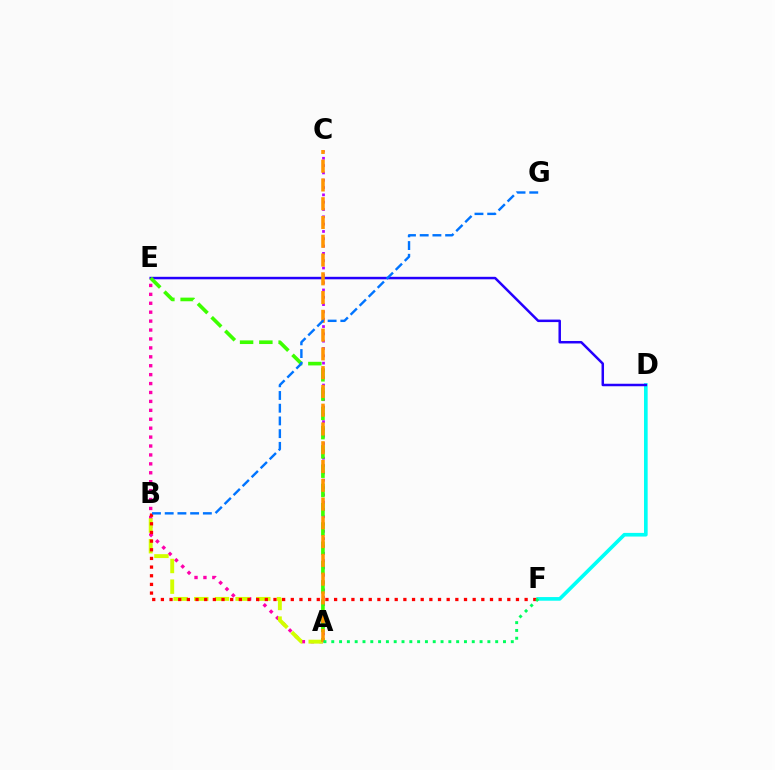{('D', 'F'): [{'color': '#00fff6', 'line_style': 'solid', 'thickness': 2.63}], ('A', 'C'): [{'color': '#b900ff', 'line_style': 'dotted', 'thickness': 1.99}, {'color': '#ff9400', 'line_style': 'dashed', 'thickness': 2.55}], ('D', 'E'): [{'color': '#2500ff', 'line_style': 'solid', 'thickness': 1.8}], ('A', 'E'): [{'color': '#ff00ac', 'line_style': 'dotted', 'thickness': 2.42}, {'color': '#3dff00', 'line_style': 'dashed', 'thickness': 2.62}], ('A', 'B'): [{'color': '#d1ff00', 'line_style': 'dashed', 'thickness': 2.81}], ('B', 'F'): [{'color': '#ff0000', 'line_style': 'dotted', 'thickness': 2.35}], ('A', 'F'): [{'color': '#00ff5c', 'line_style': 'dotted', 'thickness': 2.12}], ('B', 'G'): [{'color': '#0074ff', 'line_style': 'dashed', 'thickness': 1.73}]}